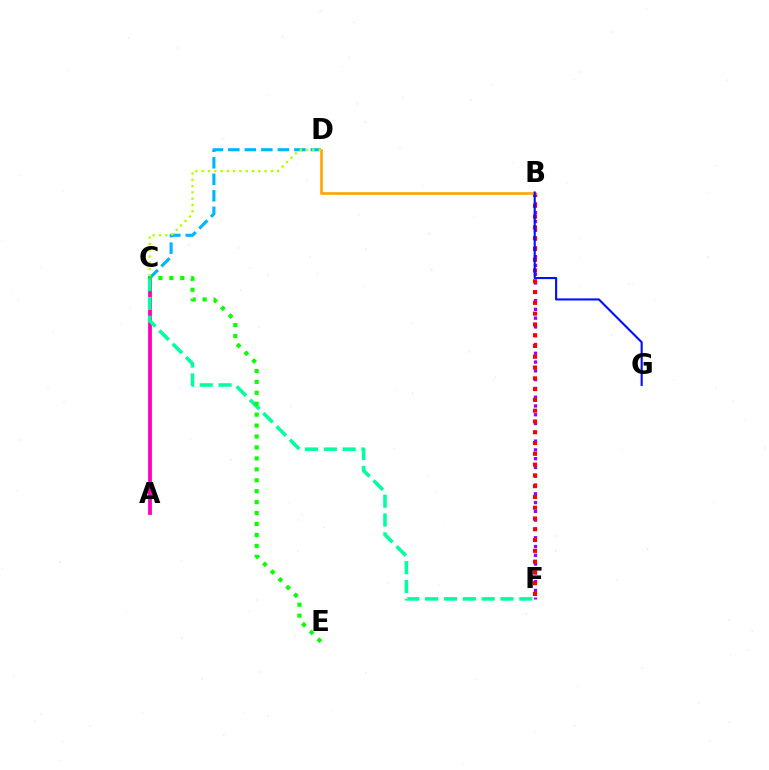{('A', 'C'): [{'color': '#ff00bd', 'line_style': 'solid', 'thickness': 2.73}], ('B', 'F'): [{'color': '#9b00ff', 'line_style': 'dotted', 'thickness': 2.39}, {'color': '#ff0000', 'line_style': 'dotted', 'thickness': 2.93}], ('C', 'F'): [{'color': '#00ff9d', 'line_style': 'dashed', 'thickness': 2.56}], ('C', 'D'): [{'color': '#00b5ff', 'line_style': 'dashed', 'thickness': 2.24}, {'color': '#b3ff00', 'line_style': 'dotted', 'thickness': 1.71}], ('B', 'D'): [{'color': '#ffa500', 'line_style': 'solid', 'thickness': 1.9}], ('B', 'G'): [{'color': '#0010ff', 'line_style': 'solid', 'thickness': 1.52}], ('C', 'E'): [{'color': '#08ff00', 'line_style': 'dotted', 'thickness': 2.97}]}